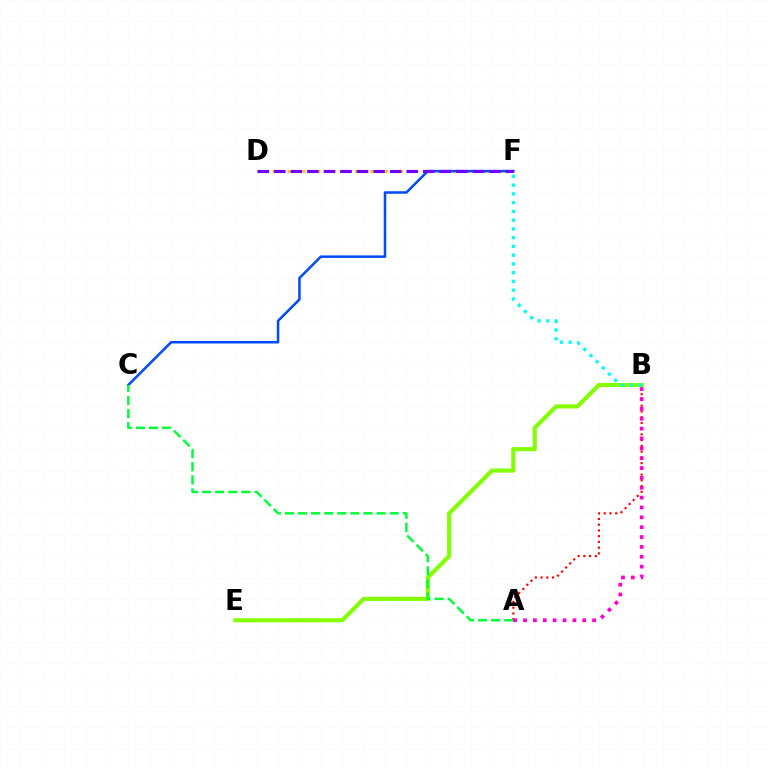{('D', 'F'): [{'color': '#ffbd00', 'line_style': 'dotted', 'thickness': 2.04}, {'color': '#7200ff', 'line_style': 'dashed', 'thickness': 2.25}], ('B', 'E'): [{'color': '#84ff00', 'line_style': 'solid', 'thickness': 2.97}], ('C', 'F'): [{'color': '#004bff', 'line_style': 'solid', 'thickness': 1.82}], ('A', 'B'): [{'color': '#ff0000', 'line_style': 'dotted', 'thickness': 1.56}, {'color': '#ff00cf', 'line_style': 'dotted', 'thickness': 2.68}], ('A', 'C'): [{'color': '#00ff39', 'line_style': 'dashed', 'thickness': 1.78}], ('B', 'F'): [{'color': '#00fff6', 'line_style': 'dotted', 'thickness': 2.38}]}